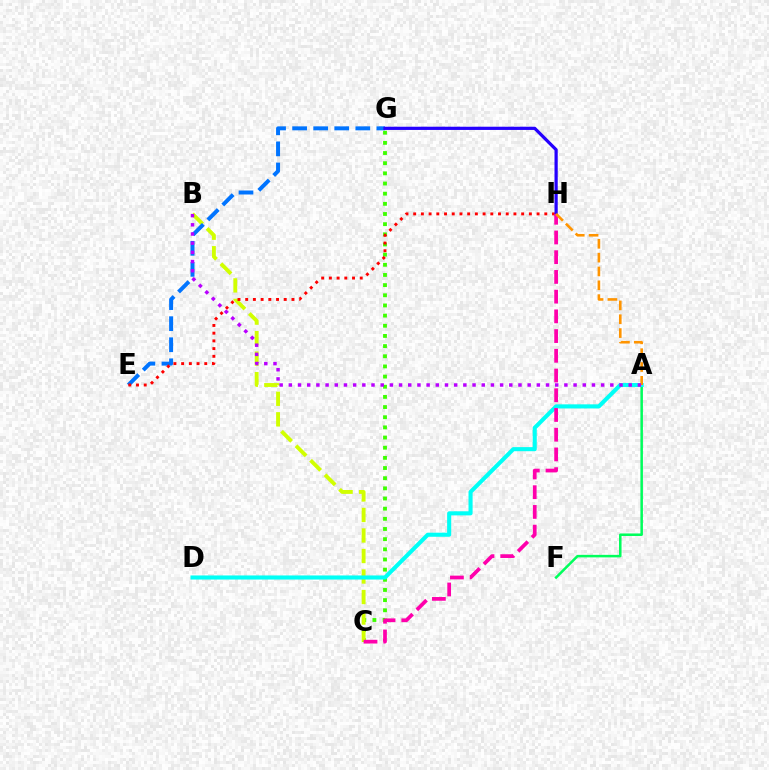{('A', 'F'): [{'color': '#00ff5c', 'line_style': 'solid', 'thickness': 1.81}], ('C', 'G'): [{'color': '#3dff00', 'line_style': 'dotted', 'thickness': 2.76}], ('B', 'C'): [{'color': '#d1ff00', 'line_style': 'dashed', 'thickness': 2.79}], ('A', 'D'): [{'color': '#00fff6', 'line_style': 'solid', 'thickness': 2.94}], ('E', 'G'): [{'color': '#0074ff', 'line_style': 'dashed', 'thickness': 2.86}], ('E', 'H'): [{'color': '#ff0000', 'line_style': 'dotted', 'thickness': 2.1}], ('G', 'H'): [{'color': '#2500ff', 'line_style': 'solid', 'thickness': 2.32}], ('C', 'H'): [{'color': '#ff00ac', 'line_style': 'dashed', 'thickness': 2.68}], ('A', 'H'): [{'color': '#ff9400', 'line_style': 'dashed', 'thickness': 1.88}], ('A', 'B'): [{'color': '#b900ff', 'line_style': 'dotted', 'thickness': 2.5}]}